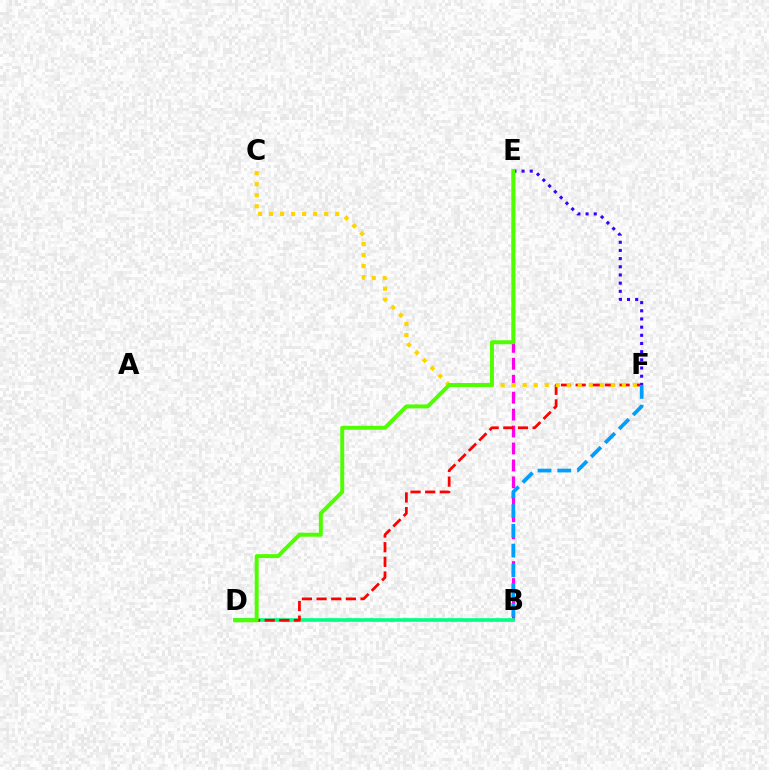{('B', 'E'): [{'color': '#ff00ed', 'line_style': 'dashed', 'thickness': 2.3}], ('B', 'D'): [{'color': '#00ff86', 'line_style': 'solid', 'thickness': 2.62}], ('D', 'F'): [{'color': '#ff0000', 'line_style': 'dashed', 'thickness': 1.99}], ('B', 'F'): [{'color': '#009eff', 'line_style': 'dashed', 'thickness': 2.68}], ('E', 'F'): [{'color': '#3700ff', 'line_style': 'dotted', 'thickness': 2.22}], ('C', 'F'): [{'color': '#ffd500', 'line_style': 'dotted', 'thickness': 2.99}], ('D', 'E'): [{'color': '#4fff00', 'line_style': 'solid', 'thickness': 2.85}]}